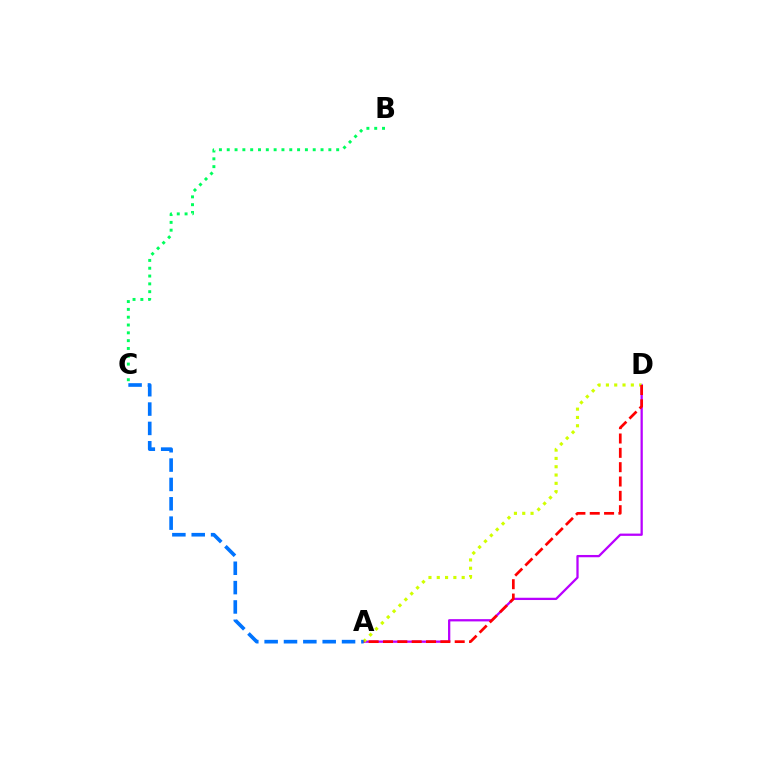{('A', 'D'): [{'color': '#b900ff', 'line_style': 'solid', 'thickness': 1.64}, {'color': '#d1ff00', 'line_style': 'dotted', 'thickness': 2.26}, {'color': '#ff0000', 'line_style': 'dashed', 'thickness': 1.95}], ('B', 'C'): [{'color': '#00ff5c', 'line_style': 'dotted', 'thickness': 2.12}], ('A', 'C'): [{'color': '#0074ff', 'line_style': 'dashed', 'thickness': 2.63}]}